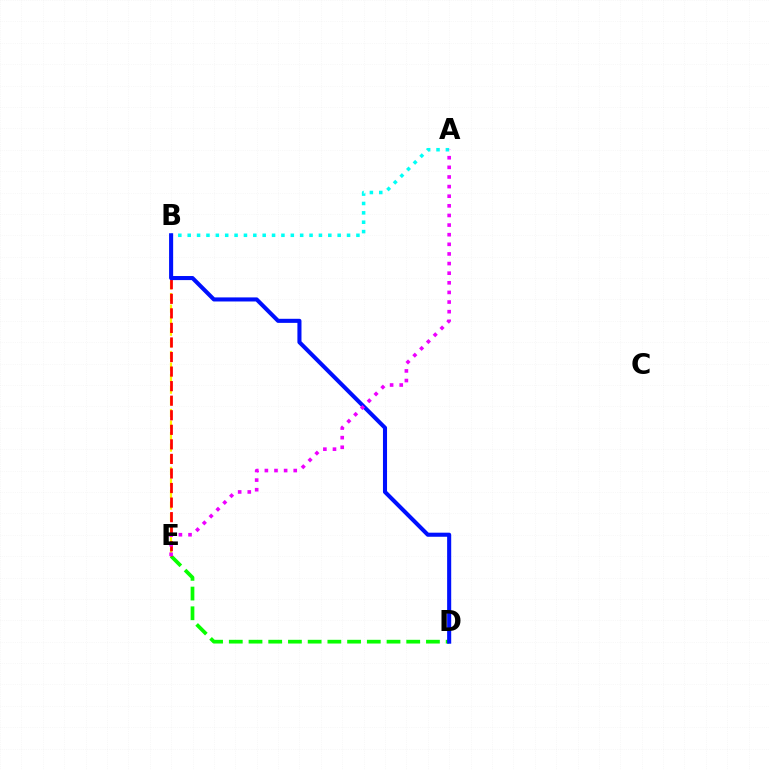{('D', 'E'): [{'color': '#08ff00', 'line_style': 'dashed', 'thickness': 2.68}], ('B', 'E'): [{'color': '#fcf500', 'line_style': 'dashed', 'thickness': 1.57}, {'color': '#ff0000', 'line_style': 'dashed', 'thickness': 1.98}], ('A', 'B'): [{'color': '#00fff6', 'line_style': 'dotted', 'thickness': 2.55}], ('B', 'D'): [{'color': '#0010ff', 'line_style': 'solid', 'thickness': 2.93}], ('A', 'E'): [{'color': '#ee00ff', 'line_style': 'dotted', 'thickness': 2.61}]}